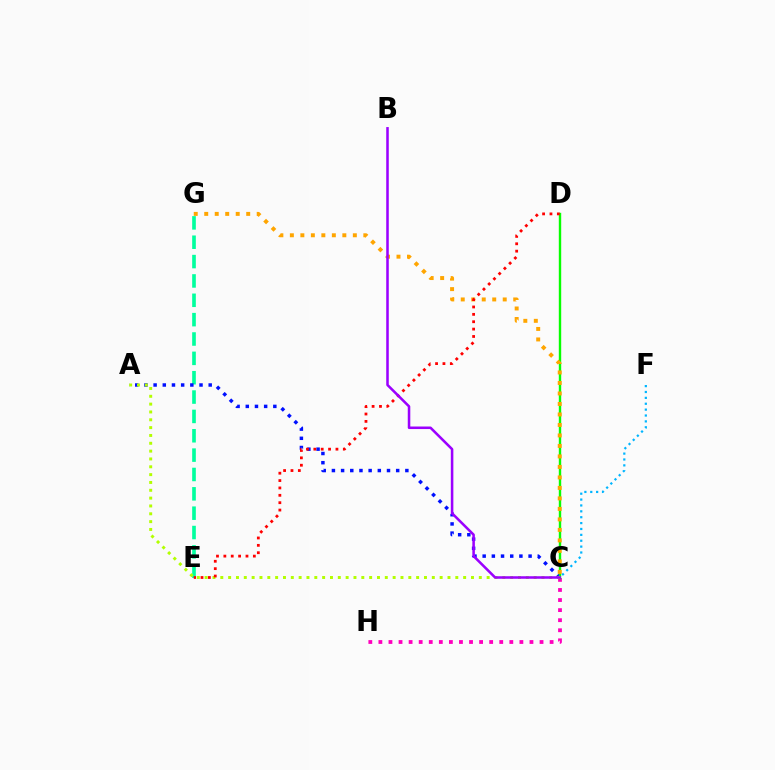{('E', 'G'): [{'color': '#00ff9d', 'line_style': 'dashed', 'thickness': 2.63}], ('C', 'H'): [{'color': '#ff00bd', 'line_style': 'dotted', 'thickness': 2.74}], ('A', 'C'): [{'color': '#0010ff', 'line_style': 'dotted', 'thickness': 2.49}, {'color': '#b3ff00', 'line_style': 'dotted', 'thickness': 2.13}], ('C', 'D'): [{'color': '#08ff00', 'line_style': 'solid', 'thickness': 1.73}], ('C', 'G'): [{'color': '#ffa500', 'line_style': 'dotted', 'thickness': 2.85}], ('D', 'E'): [{'color': '#ff0000', 'line_style': 'dotted', 'thickness': 2.0}], ('C', 'F'): [{'color': '#00b5ff', 'line_style': 'dotted', 'thickness': 1.6}], ('B', 'C'): [{'color': '#9b00ff', 'line_style': 'solid', 'thickness': 1.83}]}